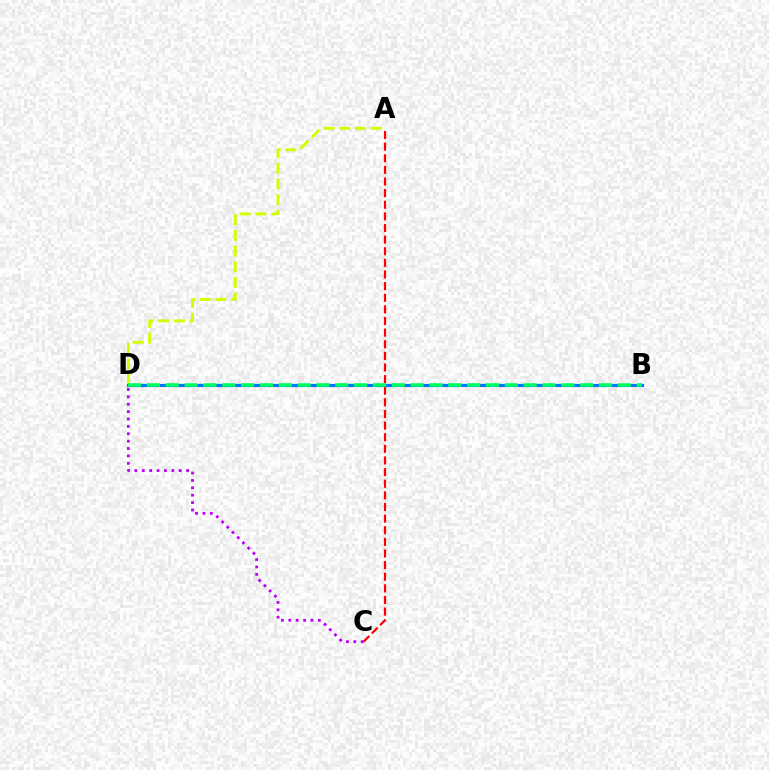{('C', 'D'): [{'color': '#b900ff', 'line_style': 'dotted', 'thickness': 2.01}], ('A', 'C'): [{'color': '#ff0000', 'line_style': 'dashed', 'thickness': 1.58}], ('A', 'D'): [{'color': '#d1ff00', 'line_style': 'dashed', 'thickness': 2.13}], ('B', 'D'): [{'color': '#0074ff', 'line_style': 'solid', 'thickness': 2.27}, {'color': '#00ff5c', 'line_style': 'dashed', 'thickness': 2.56}]}